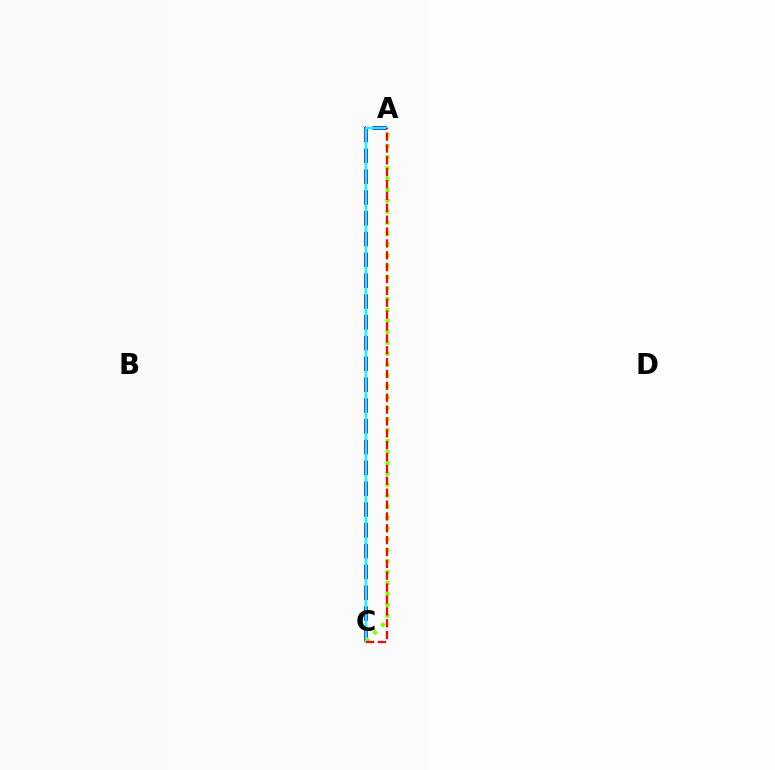{('A', 'C'): [{'color': '#7200ff', 'line_style': 'dashed', 'thickness': 2.83}, {'color': '#00fff6', 'line_style': 'solid', 'thickness': 1.71}, {'color': '#84ff00', 'line_style': 'dotted', 'thickness': 2.97}, {'color': '#ff0000', 'line_style': 'dashed', 'thickness': 1.61}]}